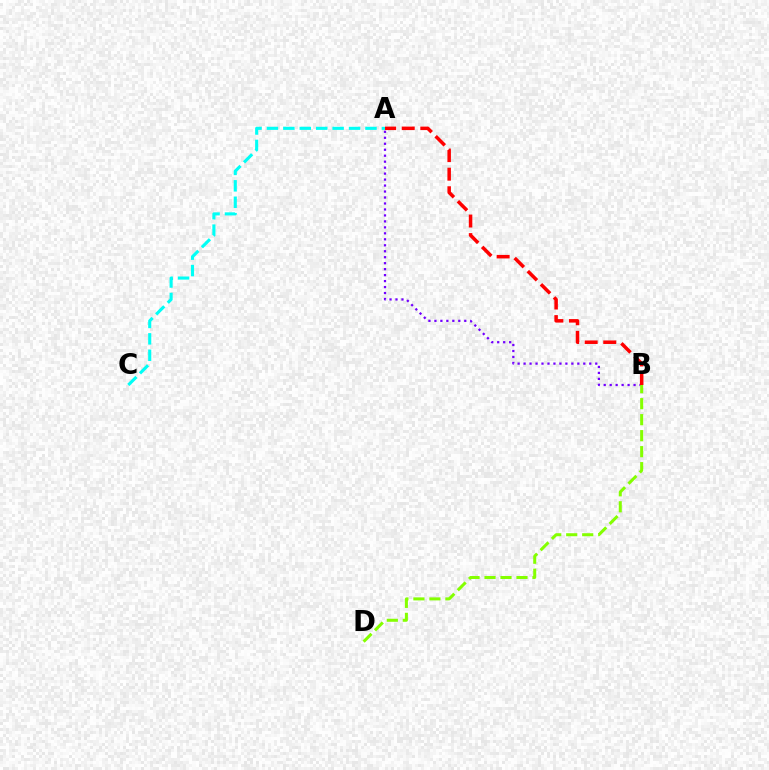{('A', 'B'): [{'color': '#7200ff', 'line_style': 'dotted', 'thickness': 1.62}, {'color': '#ff0000', 'line_style': 'dashed', 'thickness': 2.52}], ('B', 'D'): [{'color': '#84ff00', 'line_style': 'dashed', 'thickness': 2.17}], ('A', 'C'): [{'color': '#00fff6', 'line_style': 'dashed', 'thickness': 2.23}]}